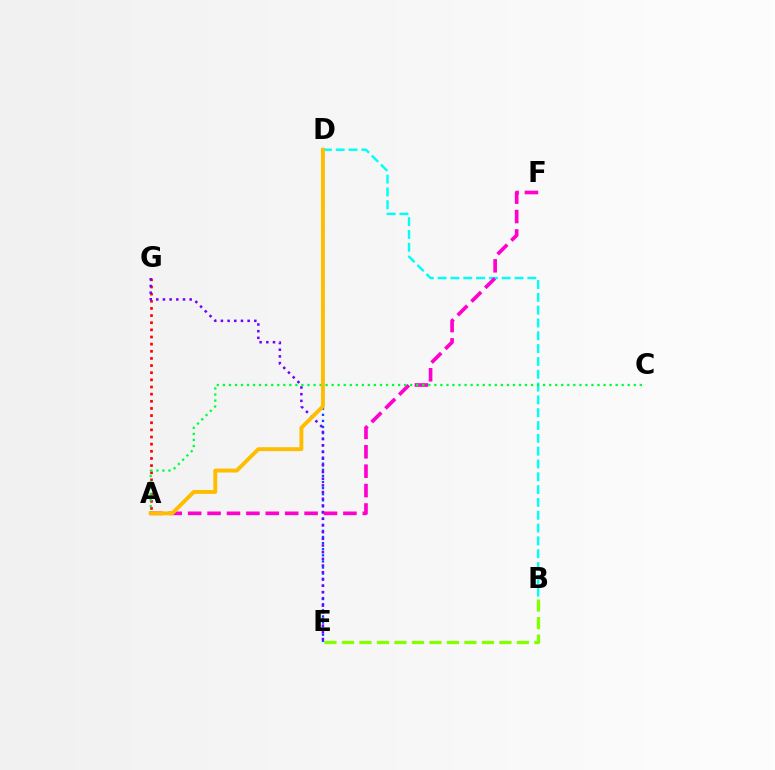{('A', 'G'): [{'color': '#ff0000', 'line_style': 'dotted', 'thickness': 1.94}], ('B', 'D'): [{'color': '#00fff6', 'line_style': 'dashed', 'thickness': 1.74}], ('D', 'E'): [{'color': '#004bff', 'line_style': 'dotted', 'thickness': 1.66}], ('E', 'G'): [{'color': '#7200ff', 'line_style': 'dotted', 'thickness': 1.81}], ('A', 'F'): [{'color': '#ff00cf', 'line_style': 'dashed', 'thickness': 2.64}], ('B', 'E'): [{'color': '#84ff00', 'line_style': 'dashed', 'thickness': 2.38}], ('A', 'C'): [{'color': '#00ff39', 'line_style': 'dotted', 'thickness': 1.64}], ('A', 'D'): [{'color': '#ffbd00', 'line_style': 'solid', 'thickness': 2.8}]}